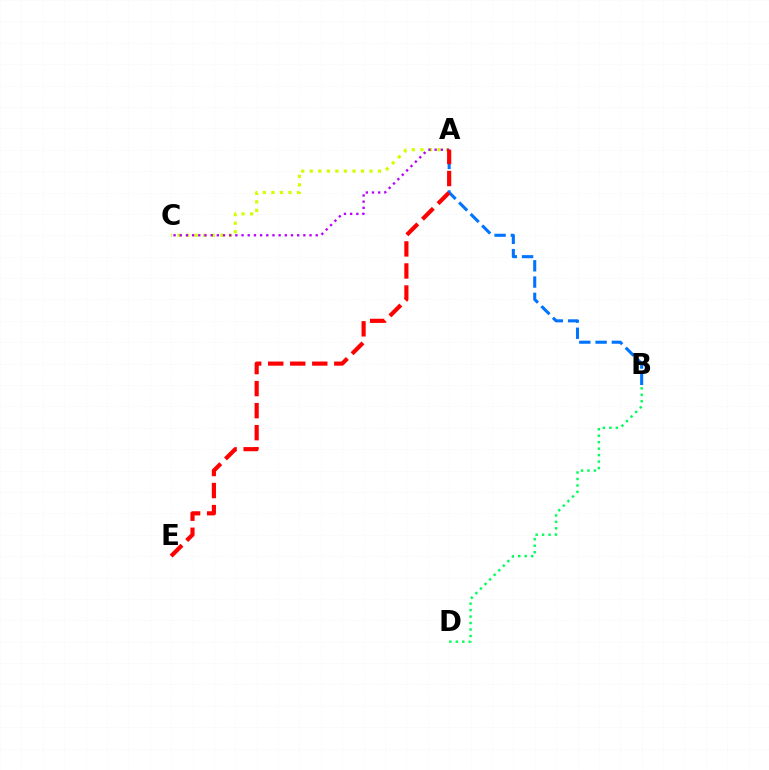{('A', 'B'): [{'color': '#0074ff', 'line_style': 'dashed', 'thickness': 2.21}], ('A', 'C'): [{'color': '#d1ff00', 'line_style': 'dotted', 'thickness': 2.32}, {'color': '#b900ff', 'line_style': 'dotted', 'thickness': 1.68}], ('B', 'D'): [{'color': '#00ff5c', 'line_style': 'dotted', 'thickness': 1.76}], ('A', 'E'): [{'color': '#ff0000', 'line_style': 'dashed', 'thickness': 2.99}]}